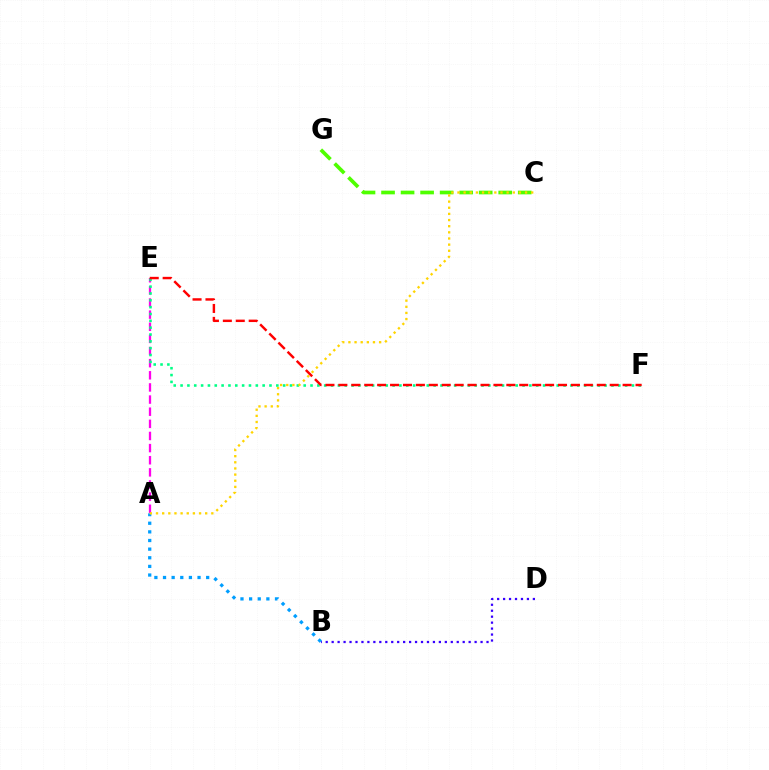{('B', 'D'): [{'color': '#3700ff', 'line_style': 'dotted', 'thickness': 1.62}], ('A', 'B'): [{'color': '#009eff', 'line_style': 'dotted', 'thickness': 2.35}], ('A', 'E'): [{'color': '#ff00ed', 'line_style': 'dashed', 'thickness': 1.65}], ('E', 'F'): [{'color': '#00ff86', 'line_style': 'dotted', 'thickness': 1.86}, {'color': '#ff0000', 'line_style': 'dashed', 'thickness': 1.76}], ('C', 'G'): [{'color': '#4fff00', 'line_style': 'dashed', 'thickness': 2.65}], ('A', 'C'): [{'color': '#ffd500', 'line_style': 'dotted', 'thickness': 1.67}]}